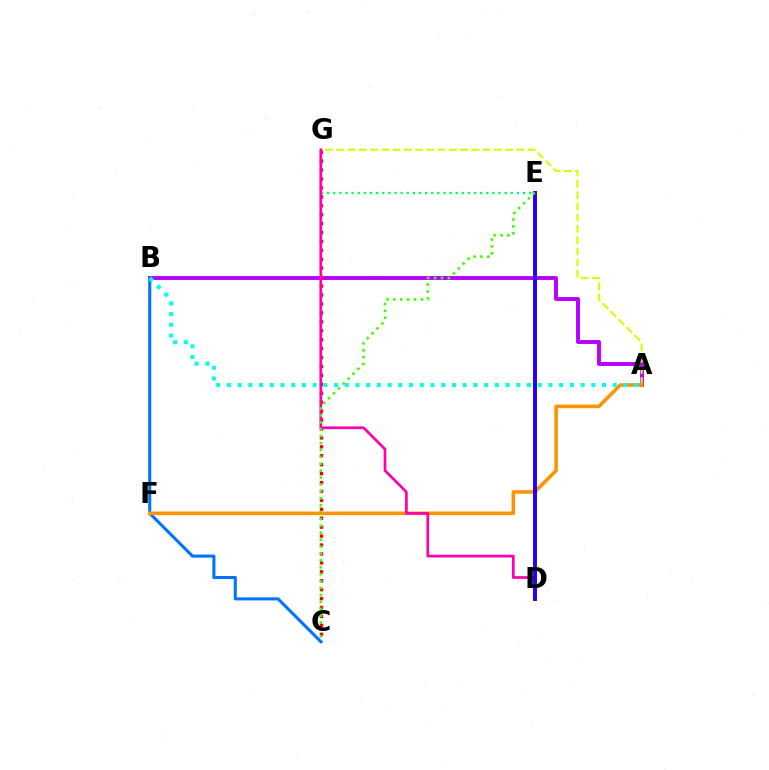{('A', 'B'): [{'color': '#b900ff', 'line_style': 'solid', 'thickness': 2.82}, {'color': '#00fff6', 'line_style': 'dotted', 'thickness': 2.91}], ('C', 'G'): [{'color': '#ff0000', 'line_style': 'dotted', 'thickness': 2.43}], ('E', 'G'): [{'color': '#00ff5c', 'line_style': 'dotted', 'thickness': 1.66}], ('B', 'C'): [{'color': '#0074ff', 'line_style': 'solid', 'thickness': 2.21}], ('A', 'G'): [{'color': '#d1ff00', 'line_style': 'dashed', 'thickness': 1.53}], ('A', 'F'): [{'color': '#ff9400', 'line_style': 'solid', 'thickness': 2.57}], ('D', 'G'): [{'color': '#ff00ac', 'line_style': 'solid', 'thickness': 1.96}], ('D', 'E'): [{'color': '#2500ff', 'line_style': 'solid', 'thickness': 2.83}], ('C', 'E'): [{'color': '#3dff00', 'line_style': 'dotted', 'thickness': 1.88}]}